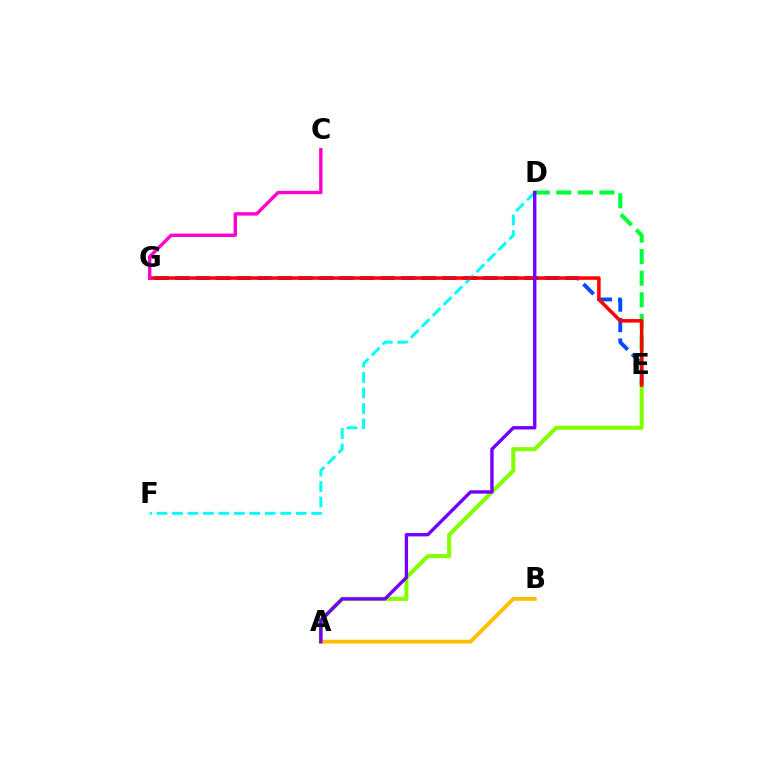{('E', 'G'): [{'color': '#004bff', 'line_style': 'dashed', 'thickness': 2.79}, {'color': '#ff0000', 'line_style': 'solid', 'thickness': 2.53}], ('A', 'E'): [{'color': '#84ff00', 'line_style': 'solid', 'thickness': 2.93}], ('D', 'E'): [{'color': '#00ff39', 'line_style': 'dashed', 'thickness': 2.93}], ('D', 'F'): [{'color': '#00fff6', 'line_style': 'dashed', 'thickness': 2.1}], ('A', 'B'): [{'color': '#ffbd00', 'line_style': 'solid', 'thickness': 2.76}], ('A', 'D'): [{'color': '#7200ff', 'line_style': 'solid', 'thickness': 2.43}], ('C', 'G'): [{'color': '#ff00cf', 'line_style': 'solid', 'thickness': 2.44}]}